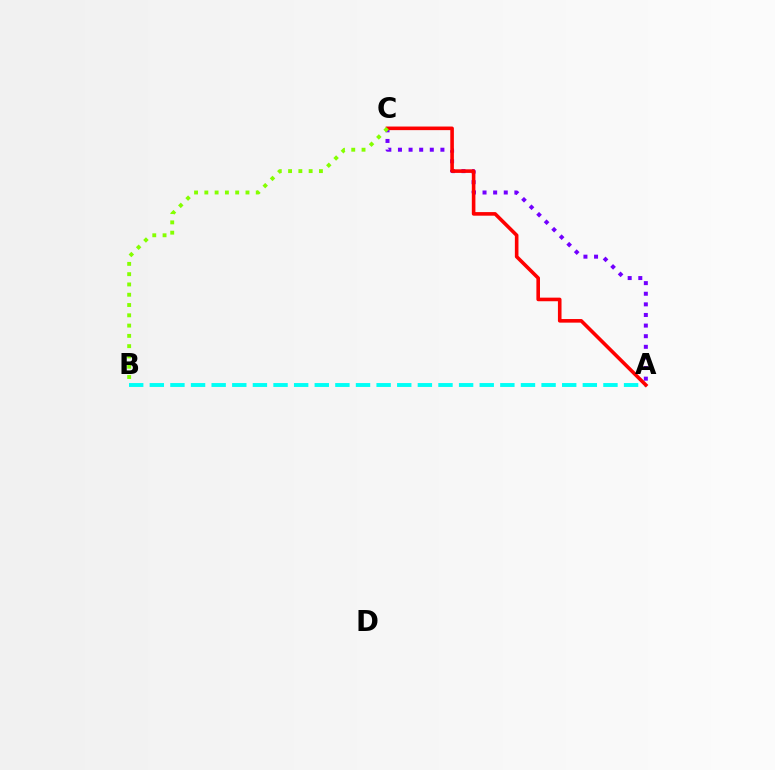{('A', 'C'): [{'color': '#7200ff', 'line_style': 'dotted', 'thickness': 2.88}, {'color': '#ff0000', 'line_style': 'solid', 'thickness': 2.59}], ('A', 'B'): [{'color': '#00fff6', 'line_style': 'dashed', 'thickness': 2.8}], ('B', 'C'): [{'color': '#84ff00', 'line_style': 'dotted', 'thickness': 2.79}]}